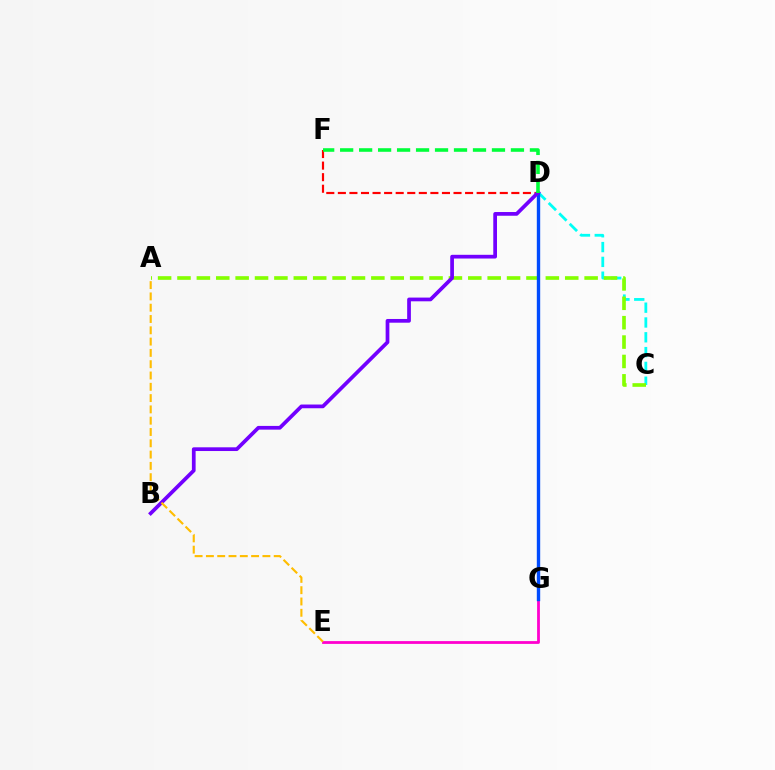{('C', 'D'): [{'color': '#00fff6', 'line_style': 'dashed', 'thickness': 2.01}], ('A', 'C'): [{'color': '#84ff00', 'line_style': 'dashed', 'thickness': 2.63}], ('E', 'G'): [{'color': '#ff00cf', 'line_style': 'solid', 'thickness': 2.01}], ('D', 'F'): [{'color': '#ff0000', 'line_style': 'dashed', 'thickness': 1.57}, {'color': '#00ff39', 'line_style': 'dashed', 'thickness': 2.58}], ('D', 'G'): [{'color': '#004bff', 'line_style': 'solid', 'thickness': 2.43}], ('B', 'D'): [{'color': '#7200ff', 'line_style': 'solid', 'thickness': 2.68}], ('A', 'E'): [{'color': '#ffbd00', 'line_style': 'dashed', 'thickness': 1.53}]}